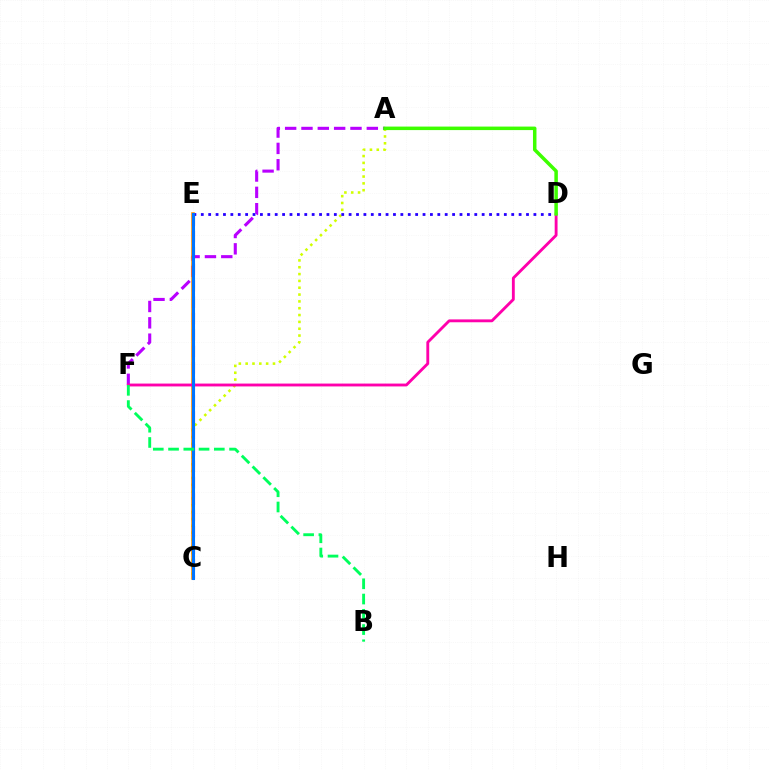{('A', 'C'): [{'color': '#d1ff00', 'line_style': 'dotted', 'thickness': 1.86}], ('C', 'E'): [{'color': '#00fff6', 'line_style': 'dashed', 'thickness': 2.19}, {'color': '#ff9400', 'line_style': 'solid', 'thickness': 2.59}, {'color': '#ff0000', 'line_style': 'dashed', 'thickness': 2.23}, {'color': '#0074ff', 'line_style': 'solid', 'thickness': 2.2}], ('A', 'F'): [{'color': '#b900ff', 'line_style': 'dashed', 'thickness': 2.22}], ('D', 'E'): [{'color': '#2500ff', 'line_style': 'dotted', 'thickness': 2.01}], ('D', 'F'): [{'color': '#ff00ac', 'line_style': 'solid', 'thickness': 2.06}], ('B', 'F'): [{'color': '#00ff5c', 'line_style': 'dashed', 'thickness': 2.07}], ('A', 'D'): [{'color': '#3dff00', 'line_style': 'solid', 'thickness': 2.52}]}